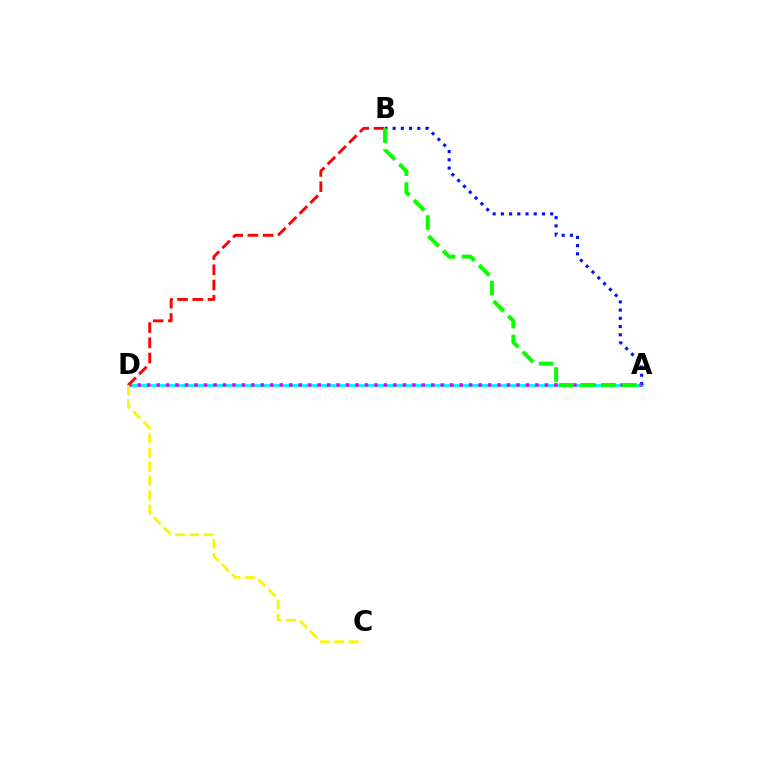{('A', 'D'): [{'color': '#00fff6', 'line_style': 'solid', 'thickness': 2.2}, {'color': '#ee00ff', 'line_style': 'dotted', 'thickness': 2.57}], ('A', 'B'): [{'color': '#0010ff', 'line_style': 'dotted', 'thickness': 2.23}, {'color': '#08ff00', 'line_style': 'dashed', 'thickness': 2.84}], ('B', 'D'): [{'color': '#ff0000', 'line_style': 'dashed', 'thickness': 2.07}], ('C', 'D'): [{'color': '#fcf500', 'line_style': 'dashed', 'thickness': 1.94}]}